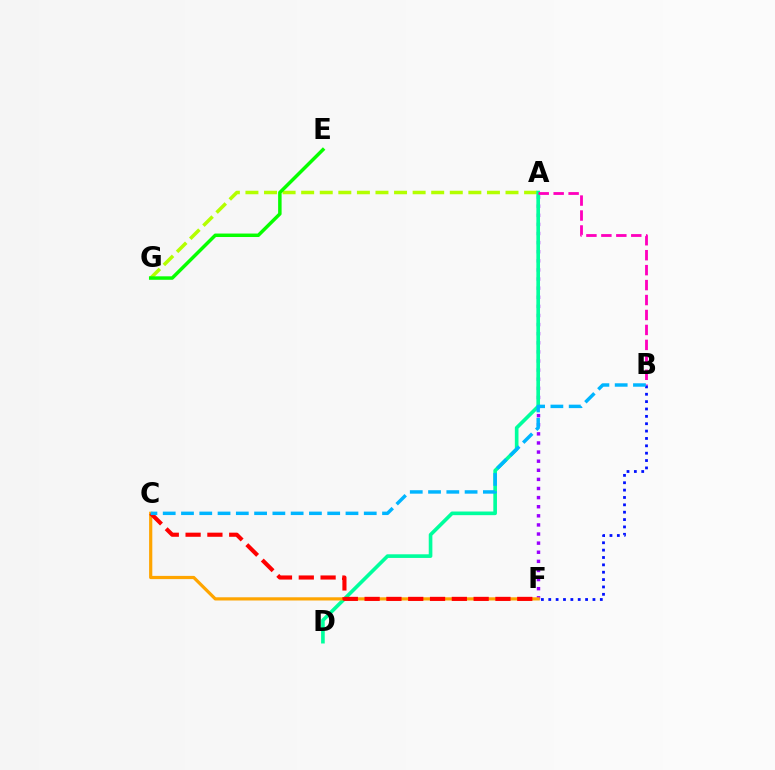{('A', 'G'): [{'color': '#b3ff00', 'line_style': 'dashed', 'thickness': 2.52}], ('A', 'F'): [{'color': '#9b00ff', 'line_style': 'dotted', 'thickness': 2.47}], ('A', 'D'): [{'color': '#00ff9d', 'line_style': 'solid', 'thickness': 2.62}], ('A', 'B'): [{'color': '#ff00bd', 'line_style': 'dashed', 'thickness': 2.03}], ('C', 'F'): [{'color': '#ffa500', 'line_style': 'solid', 'thickness': 2.31}, {'color': '#ff0000', 'line_style': 'dashed', 'thickness': 2.96}], ('B', 'F'): [{'color': '#0010ff', 'line_style': 'dotted', 'thickness': 2.0}], ('B', 'C'): [{'color': '#00b5ff', 'line_style': 'dashed', 'thickness': 2.48}], ('E', 'G'): [{'color': '#08ff00', 'line_style': 'solid', 'thickness': 2.5}]}